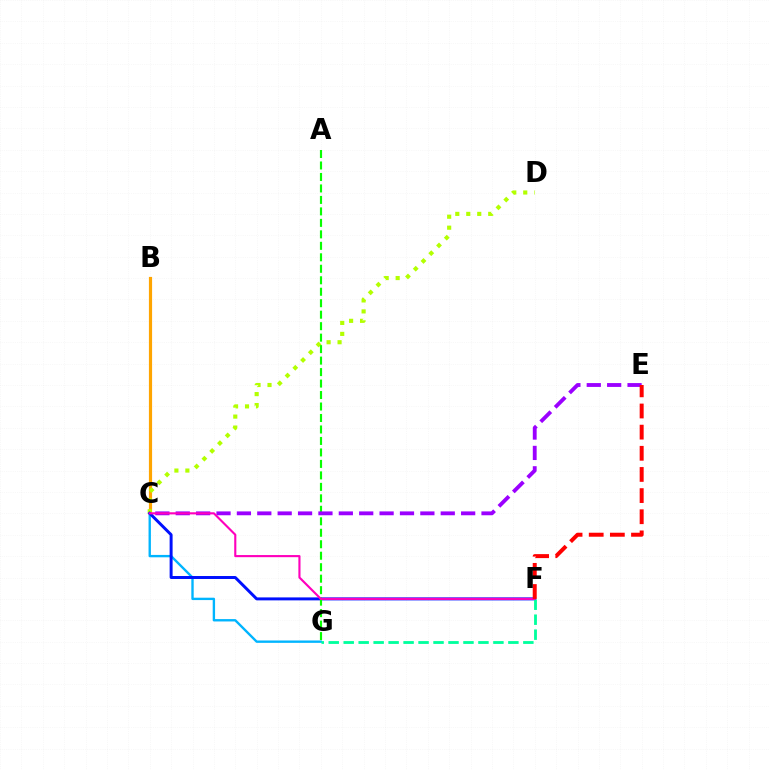{('B', 'C'): [{'color': '#ffa500', 'line_style': 'solid', 'thickness': 2.29}], ('C', 'D'): [{'color': '#b3ff00', 'line_style': 'dotted', 'thickness': 2.98}], ('C', 'G'): [{'color': '#00b5ff', 'line_style': 'solid', 'thickness': 1.71}], ('C', 'F'): [{'color': '#0010ff', 'line_style': 'solid', 'thickness': 2.14}, {'color': '#ff00bd', 'line_style': 'solid', 'thickness': 1.53}], ('F', 'G'): [{'color': '#00ff9d', 'line_style': 'dashed', 'thickness': 2.03}], ('A', 'G'): [{'color': '#08ff00', 'line_style': 'dashed', 'thickness': 1.56}], ('C', 'E'): [{'color': '#9b00ff', 'line_style': 'dashed', 'thickness': 2.77}], ('E', 'F'): [{'color': '#ff0000', 'line_style': 'dashed', 'thickness': 2.87}]}